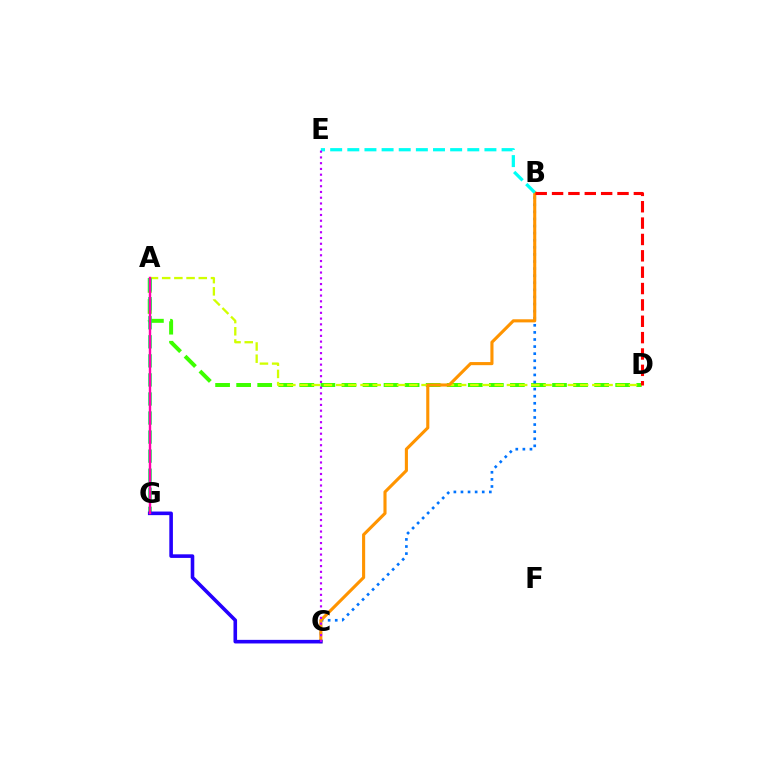{('A', 'D'): [{'color': '#3dff00', 'line_style': 'dashed', 'thickness': 2.86}, {'color': '#d1ff00', 'line_style': 'dashed', 'thickness': 1.66}], ('B', 'C'): [{'color': '#0074ff', 'line_style': 'dotted', 'thickness': 1.93}, {'color': '#ff9400', 'line_style': 'solid', 'thickness': 2.24}], ('A', 'G'): [{'color': '#00ff5c', 'line_style': 'dashed', 'thickness': 2.59}, {'color': '#ff00ac', 'line_style': 'solid', 'thickness': 1.74}], ('B', 'E'): [{'color': '#00fff6', 'line_style': 'dashed', 'thickness': 2.33}], ('C', 'G'): [{'color': '#2500ff', 'line_style': 'solid', 'thickness': 2.59}], ('B', 'D'): [{'color': '#ff0000', 'line_style': 'dashed', 'thickness': 2.22}], ('C', 'E'): [{'color': '#b900ff', 'line_style': 'dotted', 'thickness': 1.56}]}